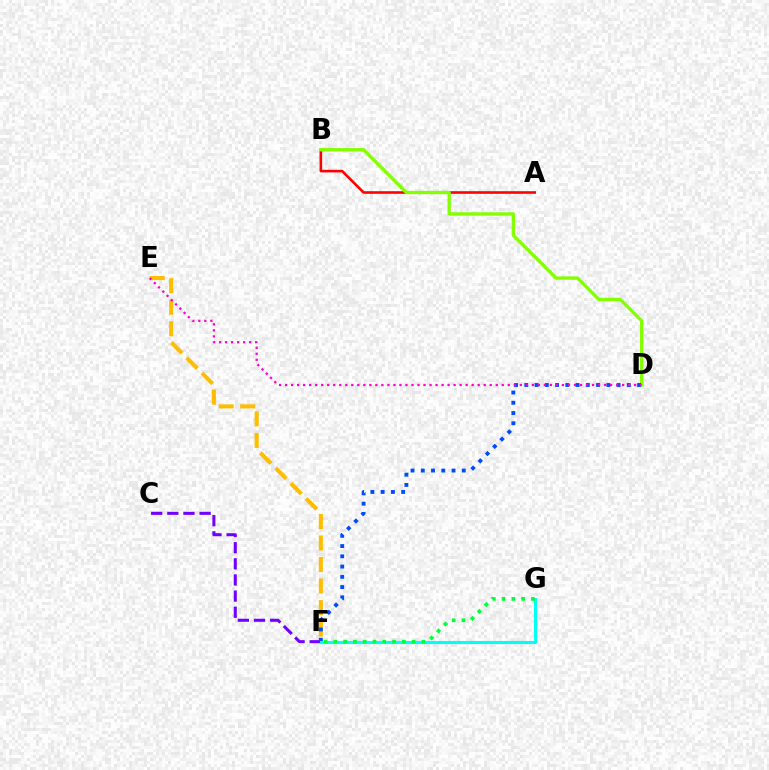{('A', 'B'): [{'color': '#ff0000', 'line_style': 'solid', 'thickness': 1.87}], ('E', 'F'): [{'color': '#ffbd00', 'line_style': 'dashed', 'thickness': 2.92}], ('B', 'D'): [{'color': '#84ff00', 'line_style': 'solid', 'thickness': 2.38}], ('C', 'F'): [{'color': '#7200ff', 'line_style': 'dashed', 'thickness': 2.19}], ('D', 'F'): [{'color': '#004bff', 'line_style': 'dotted', 'thickness': 2.79}], ('D', 'E'): [{'color': '#ff00cf', 'line_style': 'dotted', 'thickness': 1.64}], ('F', 'G'): [{'color': '#00fff6', 'line_style': 'solid', 'thickness': 2.21}, {'color': '#00ff39', 'line_style': 'dotted', 'thickness': 2.66}]}